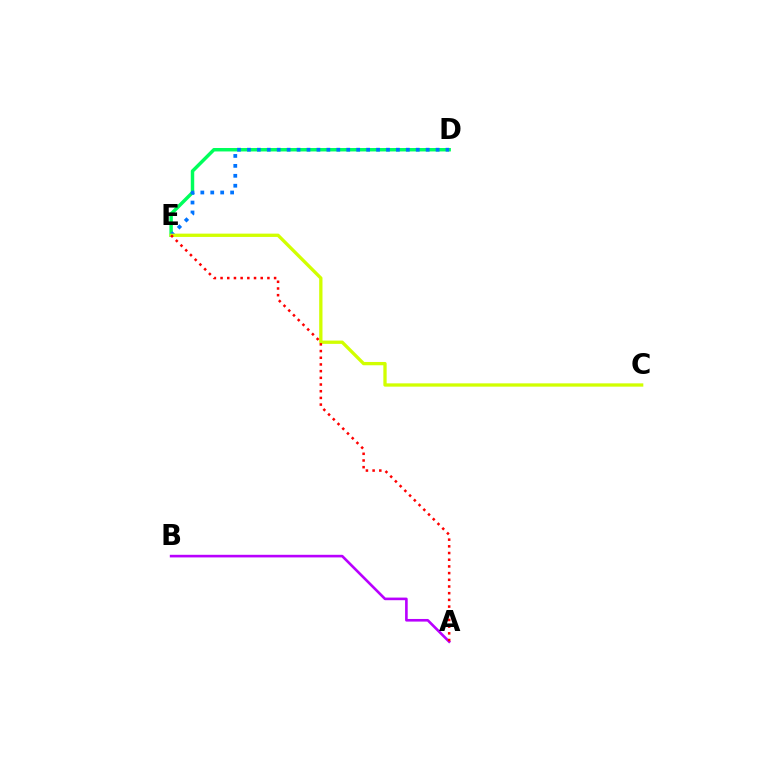{('D', 'E'): [{'color': '#00ff5c', 'line_style': 'solid', 'thickness': 2.49}, {'color': '#0074ff', 'line_style': 'dotted', 'thickness': 2.7}], ('A', 'B'): [{'color': '#b900ff', 'line_style': 'solid', 'thickness': 1.89}], ('C', 'E'): [{'color': '#d1ff00', 'line_style': 'solid', 'thickness': 2.38}], ('A', 'E'): [{'color': '#ff0000', 'line_style': 'dotted', 'thickness': 1.82}]}